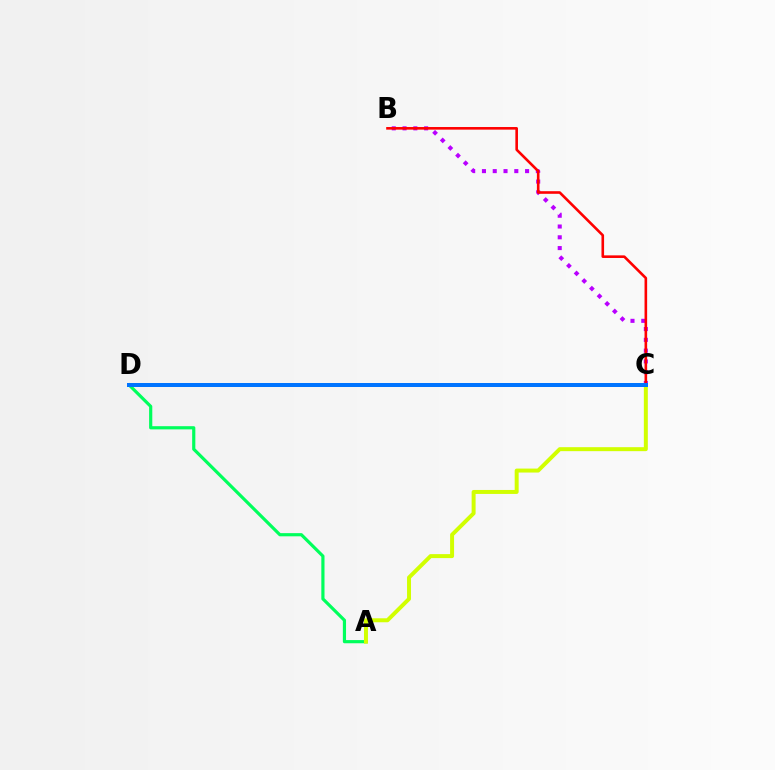{('A', 'D'): [{'color': '#00ff5c', 'line_style': 'solid', 'thickness': 2.29}], ('B', 'C'): [{'color': '#b900ff', 'line_style': 'dotted', 'thickness': 2.93}, {'color': '#ff0000', 'line_style': 'solid', 'thickness': 1.88}], ('A', 'C'): [{'color': '#d1ff00', 'line_style': 'solid', 'thickness': 2.86}], ('C', 'D'): [{'color': '#0074ff', 'line_style': 'solid', 'thickness': 2.88}]}